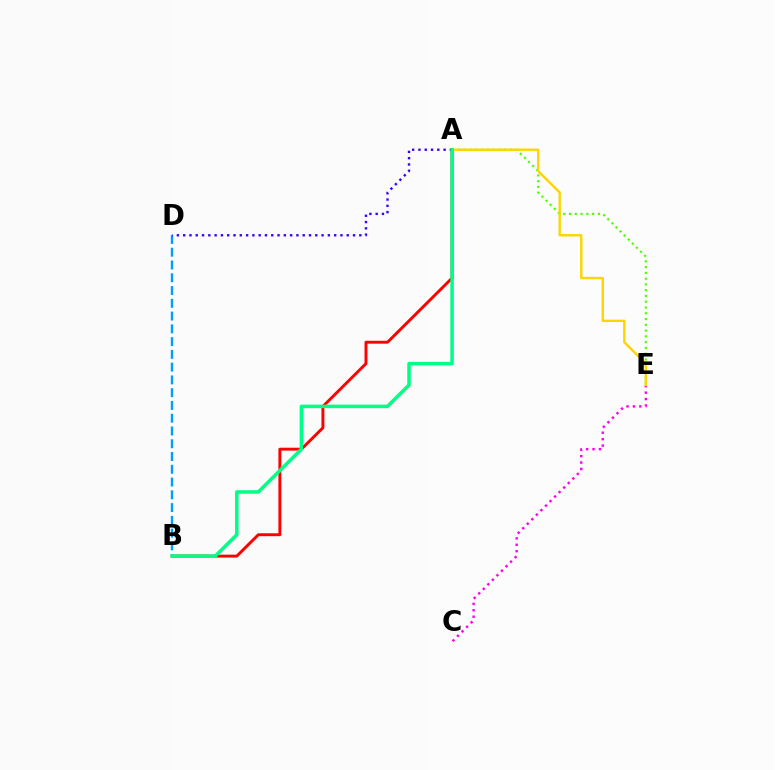{('A', 'B'): [{'color': '#ff0000', 'line_style': 'solid', 'thickness': 2.1}, {'color': '#00ff86', 'line_style': 'solid', 'thickness': 2.54}], ('C', 'E'): [{'color': '#ff00ed', 'line_style': 'dotted', 'thickness': 1.74}], ('A', 'E'): [{'color': '#4fff00', 'line_style': 'dotted', 'thickness': 1.57}, {'color': '#ffd500', 'line_style': 'solid', 'thickness': 1.74}], ('B', 'D'): [{'color': '#009eff', 'line_style': 'dashed', 'thickness': 1.73}], ('A', 'D'): [{'color': '#3700ff', 'line_style': 'dotted', 'thickness': 1.71}]}